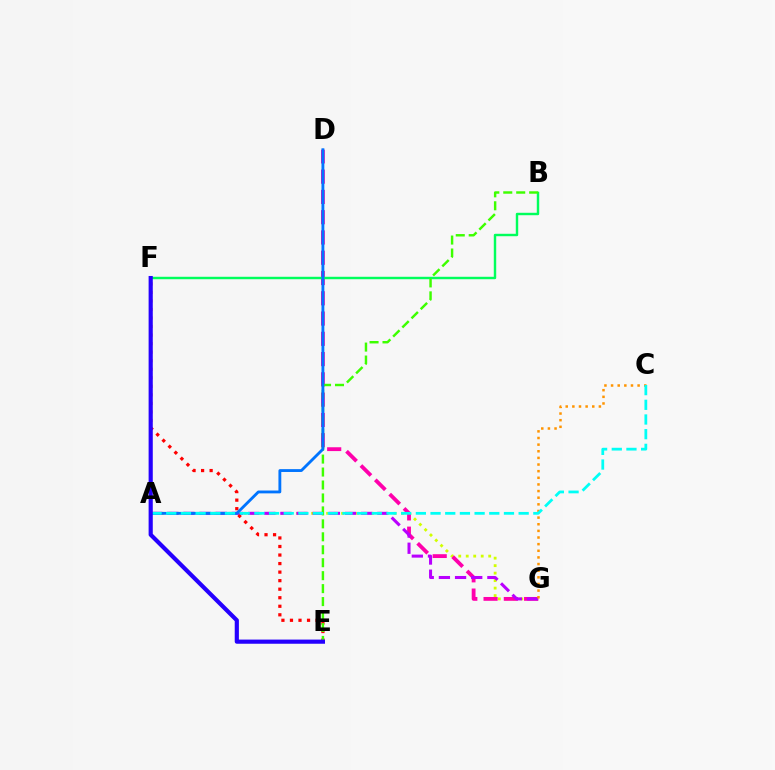{('A', 'G'): [{'color': '#d1ff00', 'line_style': 'dotted', 'thickness': 2.03}, {'color': '#b900ff', 'line_style': 'dashed', 'thickness': 2.2}], ('D', 'G'): [{'color': '#ff00ac', 'line_style': 'dashed', 'thickness': 2.75}], ('E', 'F'): [{'color': '#ff0000', 'line_style': 'dotted', 'thickness': 2.32}, {'color': '#2500ff', 'line_style': 'solid', 'thickness': 3.0}], ('C', 'G'): [{'color': '#ff9400', 'line_style': 'dotted', 'thickness': 1.8}], ('B', 'F'): [{'color': '#00ff5c', 'line_style': 'solid', 'thickness': 1.75}], ('B', 'E'): [{'color': '#3dff00', 'line_style': 'dashed', 'thickness': 1.76}], ('A', 'D'): [{'color': '#0074ff', 'line_style': 'solid', 'thickness': 2.05}], ('A', 'C'): [{'color': '#00fff6', 'line_style': 'dashed', 'thickness': 1.99}]}